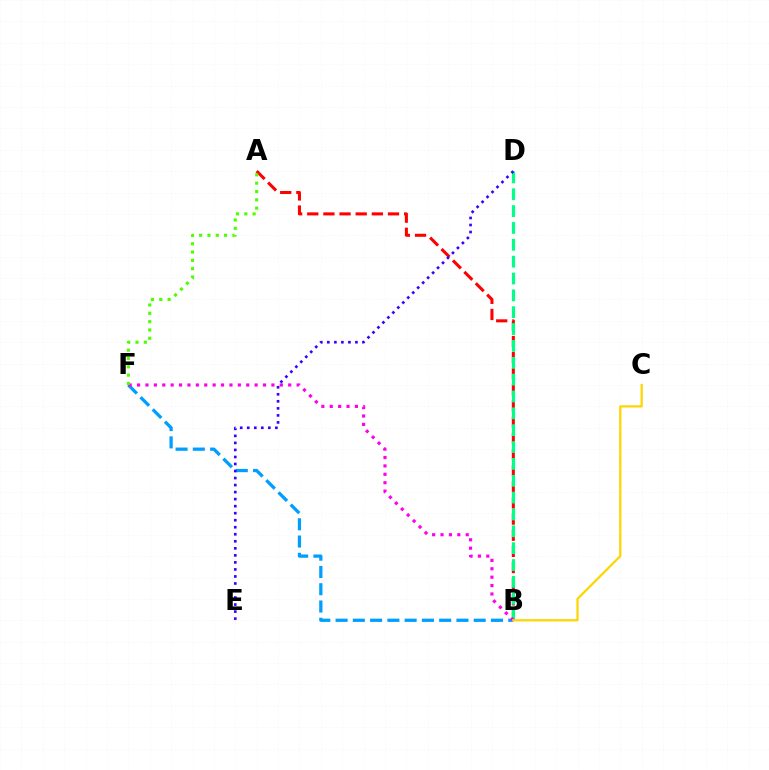{('B', 'F'): [{'color': '#009eff', 'line_style': 'dashed', 'thickness': 2.35}, {'color': '#ff00ed', 'line_style': 'dotted', 'thickness': 2.28}], ('A', 'B'): [{'color': '#ff0000', 'line_style': 'dashed', 'thickness': 2.19}], ('B', 'D'): [{'color': '#00ff86', 'line_style': 'dashed', 'thickness': 2.29}], ('A', 'F'): [{'color': '#4fff00', 'line_style': 'dotted', 'thickness': 2.26}], ('B', 'C'): [{'color': '#ffd500', 'line_style': 'solid', 'thickness': 1.61}], ('D', 'E'): [{'color': '#3700ff', 'line_style': 'dotted', 'thickness': 1.91}]}